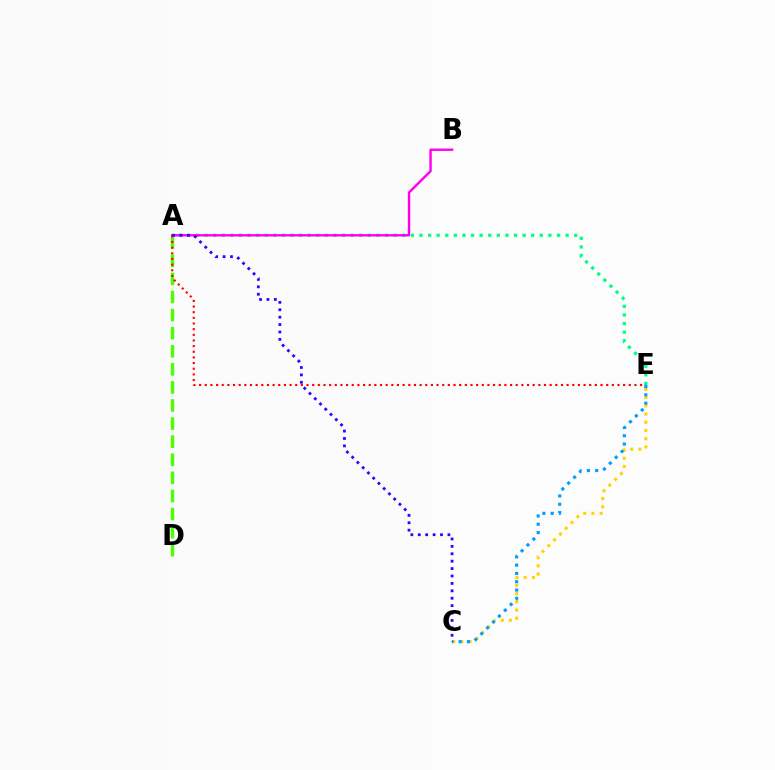{('A', 'E'): [{'color': '#00ff86', 'line_style': 'dotted', 'thickness': 2.34}, {'color': '#ff0000', 'line_style': 'dotted', 'thickness': 1.54}], ('C', 'E'): [{'color': '#ffd500', 'line_style': 'dotted', 'thickness': 2.23}, {'color': '#009eff', 'line_style': 'dotted', 'thickness': 2.26}], ('A', 'B'): [{'color': '#ff00ed', 'line_style': 'solid', 'thickness': 1.73}], ('A', 'D'): [{'color': '#4fff00', 'line_style': 'dashed', 'thickness': 2.46}], ('A', 'C'): [{'color': '#3700ff', 'line_style': 'dotted', 'thickness': 2.01}]}